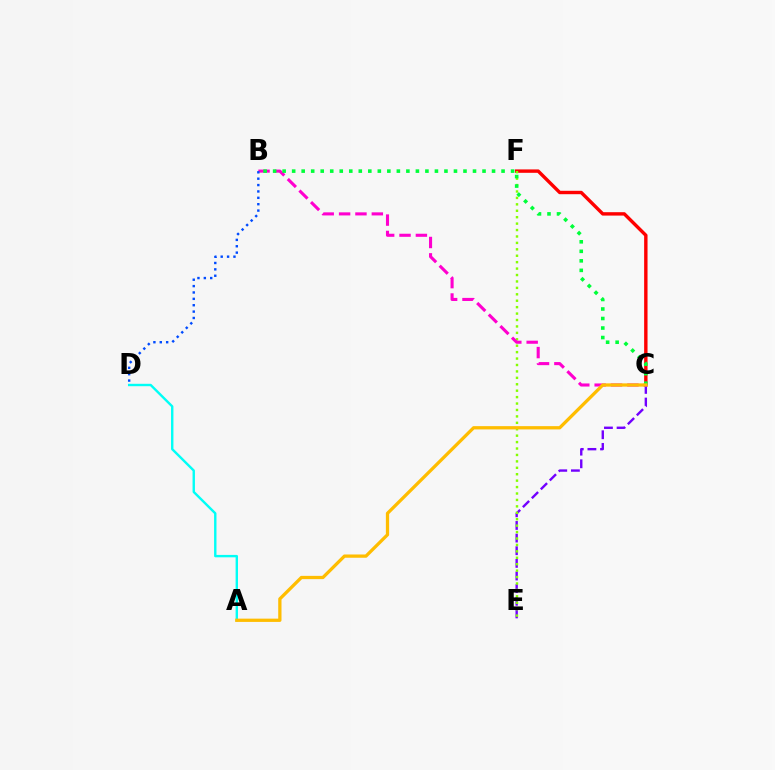{('C', 'F'): [{'color': '#ff0000', 'line_style': 'solid', 'thickness': 2.45}], ('C', 'E'): [{'color': '#7200ff', 'line_style': 'dashed', 'thickness': 1.72}], ('E', 'F'): [{'color': '#84ff00', 'line_style': 'dotted', 'thickness': 1.75}], ('A', 'D'): [{'color': '#00fff6', 'line_style': 'solid', 'thickness': 1.73}], ('B', 'C'): [{'color': '#ff00cf', 'line_style': 'dashed', 'thickness': 2.22}, {'color': '#00ff39', 'line_style': 'dotted', 'thickness': 2.59}], ('B', 'D'): [{'color': '#004bff', 'line_style': 'dotted', 'thickness': 1.73}], ('A', 'C'): [{'color': '#ffbd00', 'line_style': 'solid', 'thickness': 2.36}]}